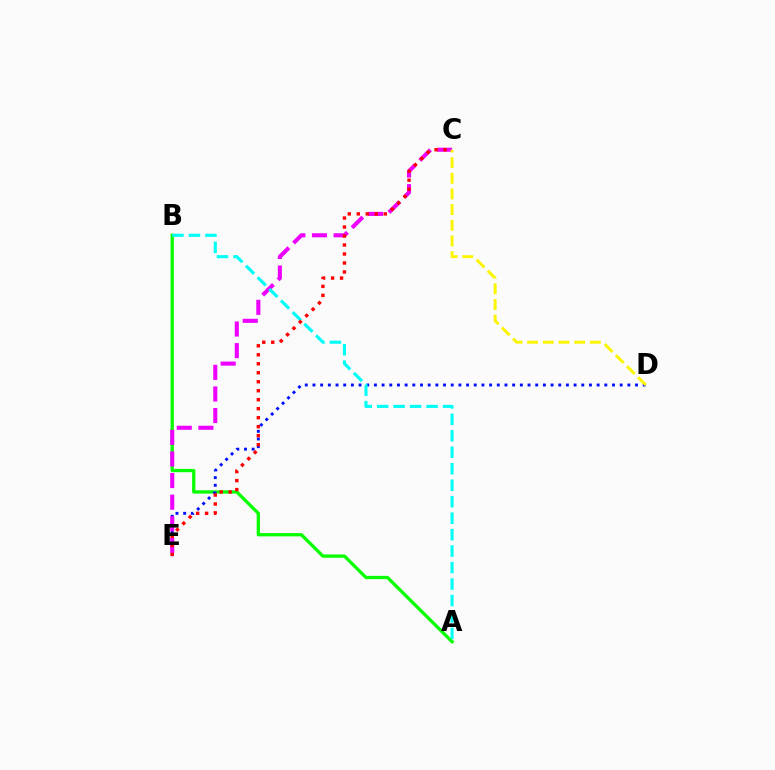{('A', 'B'): [{'color': '#08ff00', 'line_style': 'solid', 'thickness': 2.36}, {'color': '#00fff6', 'line_style': 'dashed', 'thickness': 2.24}], ('D', 'E'): [{'color': '#0010ff', 'line_style': 'dotted', 'thickness': 2.09}], ('C', 'E'): [{'color': '#ee00ff', 'line_style': 'dashed', 'thickness': 2.94}, {'color': '#ff0000', 'line_style': 'dotted', 'thickness': 2.44}], ('C', 'D'): [{'color': '#fcf500', 'line_style': 'dashed', 'thickness': 2.13}]}